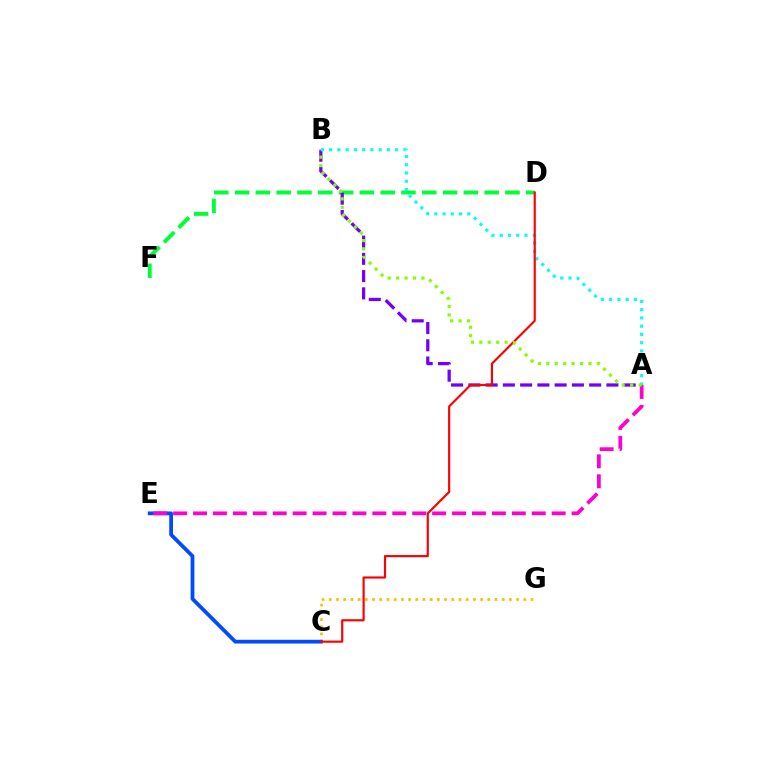{('D', 'F'): [{'color': '#00ff39', 'line_style': 'dashed', 'thickness': 2.83}], ('C', 'G'): [{'color': '#ffbd00', 'line_style': 'dotted', 'thickness': 1.96}], ('A', 'B'): [{'color': '#7200ff', 'line_style': 'dashed', 'thickness': 2.34}, {'color': '#00fff6', 'line_style': 'dotted', 'thickness': 2.24}, {'color': '#84ff00', 'line_style': 'dotted', 'thickness': 2.29}], ('C', 'E'): [{'color': '#004bff', 'line_style': 'solid', 'thickness': 2.71}], ('C', 'D'): [{'color': '#ff0000', 'line_style': 'solid', 'thickness': 1.55}], ('A', 'E'): [{'color': '#ff00cf', 'line_style': 'dashed', 'thickness': 2.71}]}